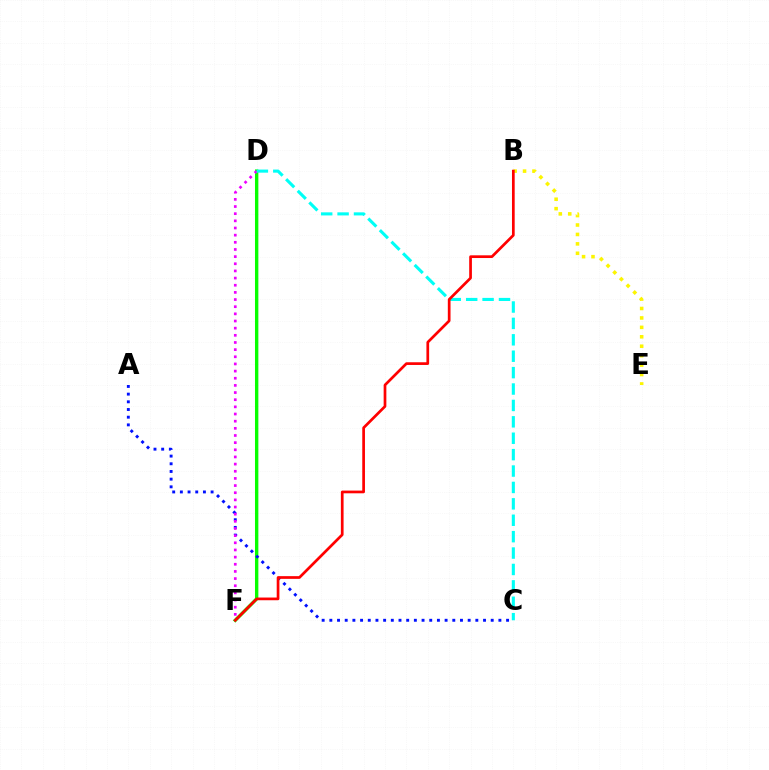{('D', 'F'): [{'color': '#08ff00', 'line_style': 'solid', 'thickness': 2.43}, {'color': '#ee00ff', 'line_style': 'dotted', 'thickness': 1.94}], ('A', 'C'): [{'color': '#0010ff', 'line_style': 'dotted', 'thickness': 2.09}], ('B', 'E'): [{'color': '#fcf500', 'line_style': 'dotted', 'thickness': 2.56}], ('C', 'D'): [{'color': '#00fff6', 'line_style': 'dashed', 'thickness': 2.23}], ('B', 'F'): [{'color': '#ff0000', 'line_style': 'solid', 'thickness': 1.95}]}